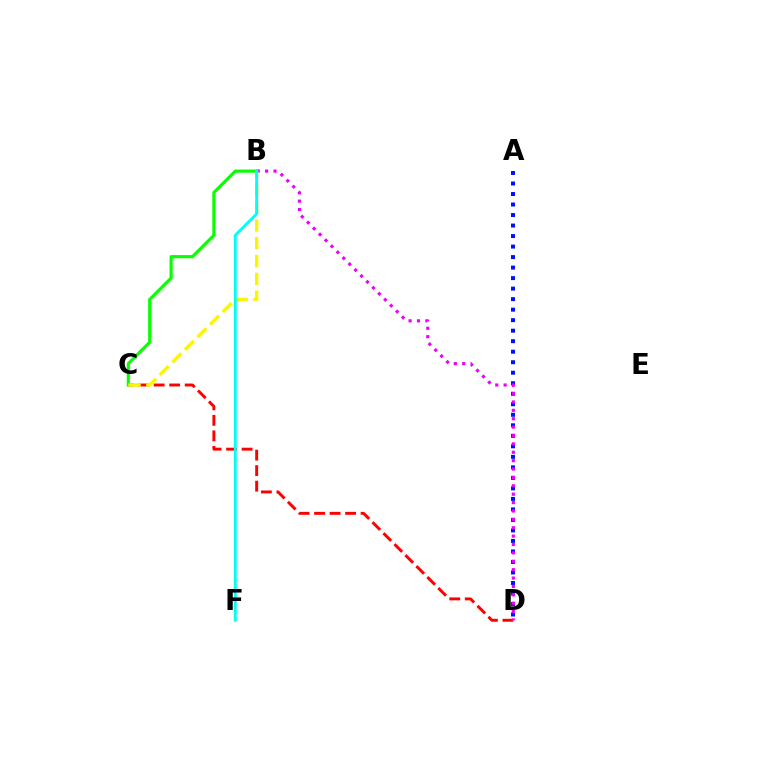{('A', 'D'): [{'color': '#0010ff', 'line_style': 'dotted', 'thickness': 2.86}], ('C', 'D'): [{'color': '#ff0000', 'line_style': 'dashed', 'thickness': 2.11}], ('B', 'C'): [{'color': '#08ff00', 'line_style': 'solid', 'thickness': 2.27}, {'color': '#fcf500', 'line_style': 'dashed', 'thickness': 2.42}], ('B', 'D'): [{'color': '#ee00ff', 'line_style': 'dotted', 'thickness': 2.28}], ('B', 'F'): [{'color': '#00fff6', 'line_style': 'solid', 'thickness': 2.08}]}